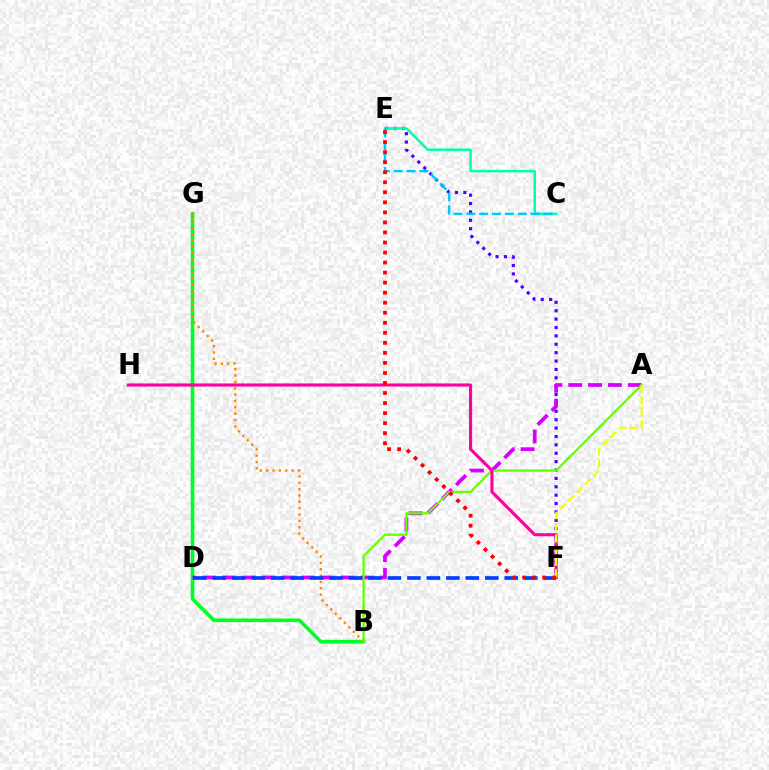{('E', 'F'): [{'color': '#4f00ff', 'line_style': 'dotted', 'thickness': 2.28}, {'color': '#ff0000', 'line_style': 'dotted', 'thickness': 2.73}], ('B', 'G'): [{'color': '#00ff27', 'line_style': 'solid', 'thickness': 2.6}, {'color': '#ff8800', 'line_style': 'dotted', 'thickness': 1.73}], ('C', 'E'): [{'color': '#00ffaf', 'line_style': 'solid', 'thickness': 1.81}, {'color': '#00c7ff', 'line_style': 'dashed', 'thickness': 1.75}], ('A', 'D'): [{'color': '#d600ff', 'line_style': 'dashed', 'thickness': 2.7}], ('A', 'B'): [{'color': '#66ff00', 'line_style': 'solid', 'thickness': 1.66}], ('F', 'H'): [{'color': '#ff00a0', 'line_style': 'solid', 'thickness': 2.24}], ('D', 'F'): [{'color': '#003fff', 'line_style': 'dashed', 'thickness': 2.64}], ('A', 'F'): [{'color': '#eeff00', 'line_style': 'dashed', 'thickness': 1.58}]}